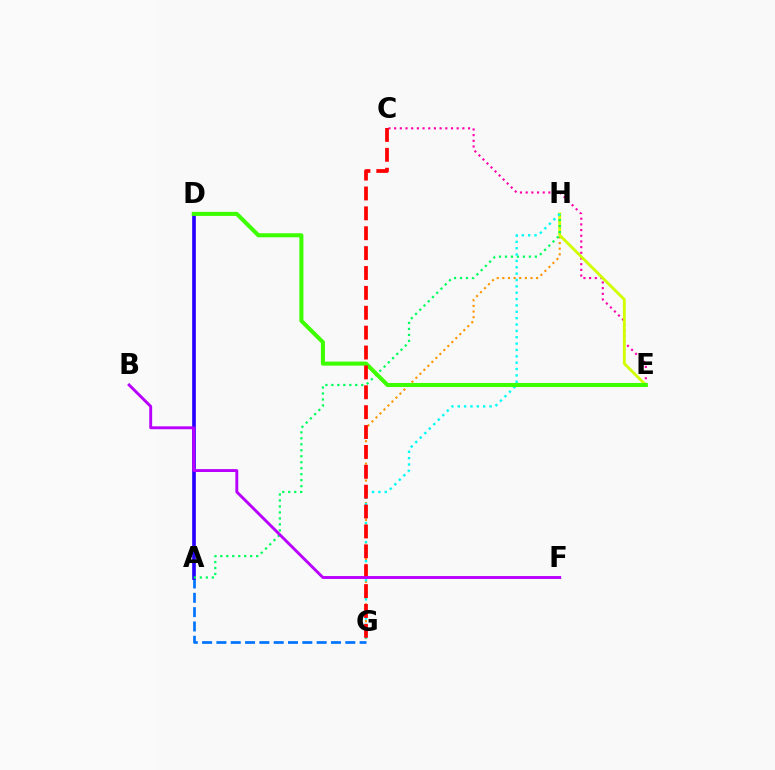{('A', 'G'): [{'color': '#0074ff', 'line_style': 'dashed', 'thickness': 1.95}], ('A', 'D'): [{'color': '#2500ff', 'line_style': 'solid', 'thickness': 2.62}], ('G', 'H'): [{'color': '#ff9400', 'line_style': 'dotted', 'thickness': 1.53}, {'color': '#00fff6', 'line_style': 'dotted', 'thickness': 1.73}], ('C', 'E'): [{'color': '#ff00ac', 'line_style': 'dotted', 'thickness': 1.54}], ('E', 'H'): [{'color': '#d1ff00', 'line_style': 'solid', 'thickness': 2.04}], ('A', 'H'): [{'color': '#00ff5c', 'line_style': 'dotted', 'thickness': 1.62}], ('D', 'E'): [{'color': '#3dff00', 'line_style': 'solid', 'thickness': 2.93}], ('C', 'G'): [{'color': '#ff0000', 'line_style': 'dashed', 'thickness': 2.7}], ('B', 'F'): [{'color': '#b900ff', 'line_style': 'solid', 'thickness': 2.09}]}